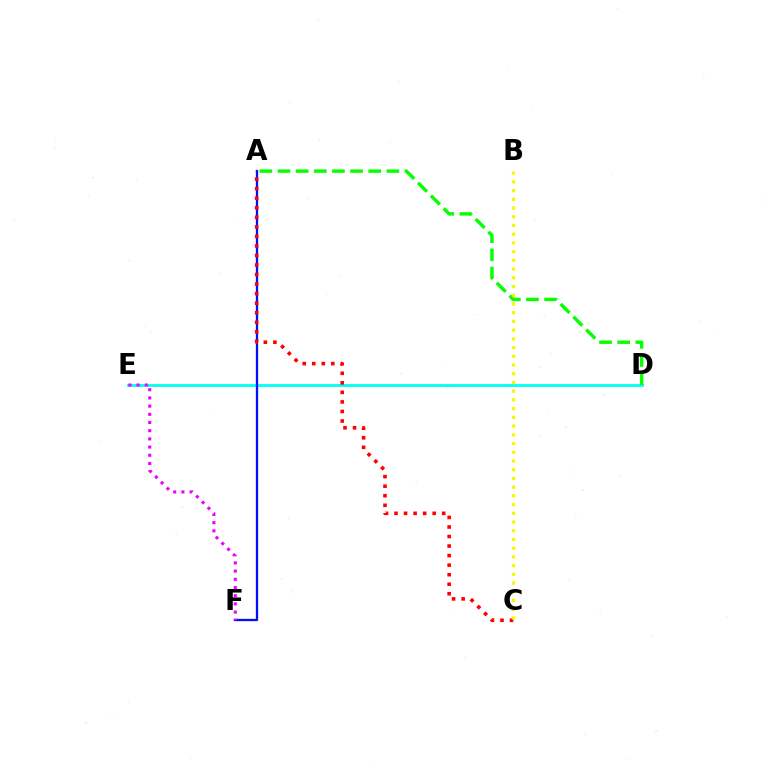{('D', 'E'): [{'color': '#00fff6', 'line_style': 'solid', 'thickness': 2.01}], ('A', 'F'): [{'color': '#0010ff', 'line_style': 'solid', 'thickness': 1.65}], ('A', 'C'): [{'color': '#ff0000', 'line_style': 'dotted', 'thickness': 2.59}], ('E', 'F'): [{'color': '#ee00ff', 'line_style': 'dotted', 'thickness': 2.23}], ('A', 'D'): [{'color': '#08ff00', 'line_style': 'dashed', 'thickness': 2.47}], ('B', 'C'): [{'color': '#fcf500', 'line_style': 'dotted', 'thickness': 2.37}]}